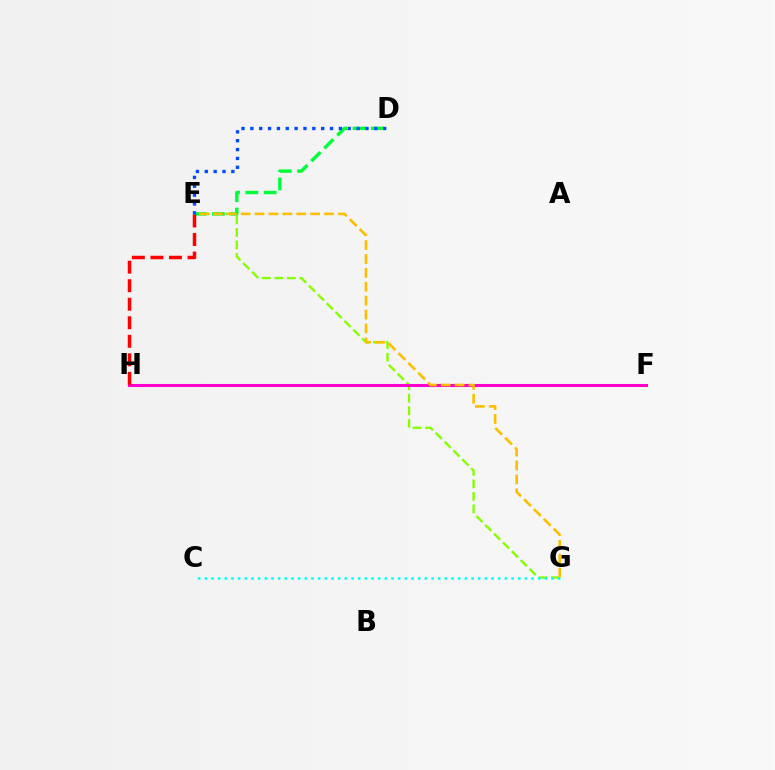{('F', 'H'): [{'color': '#7200ff', 'line_style': 'dotted', 'thickness': 2.16}, {'color': '#ff00cf', 'line_style': 'solid', 'thickness': 2.19}], ('E', 'G'): [{'color': '#84ff00', 'line_style': 'dashed', 'thickness': 1.7}, {'color': '#ffbd00', 'line_style': 'dashed', 'thickness': 1.89}], ('C', 'G'): [{'color': '#00fff6', 'line_style': 'dotted', 'thickness': 1.81}], ('D', 'E'): [{'color': '#00ff39', 'line_style': 'dashed', 'thickness': 2.48}, {'color': '#004bff', 'line_style': 'dotted', 'thickness': 2.41}], ('E', 'H'): [{'color': '#ff0000', 'line_style': 'dashed', 'thickness': 2.52}]}